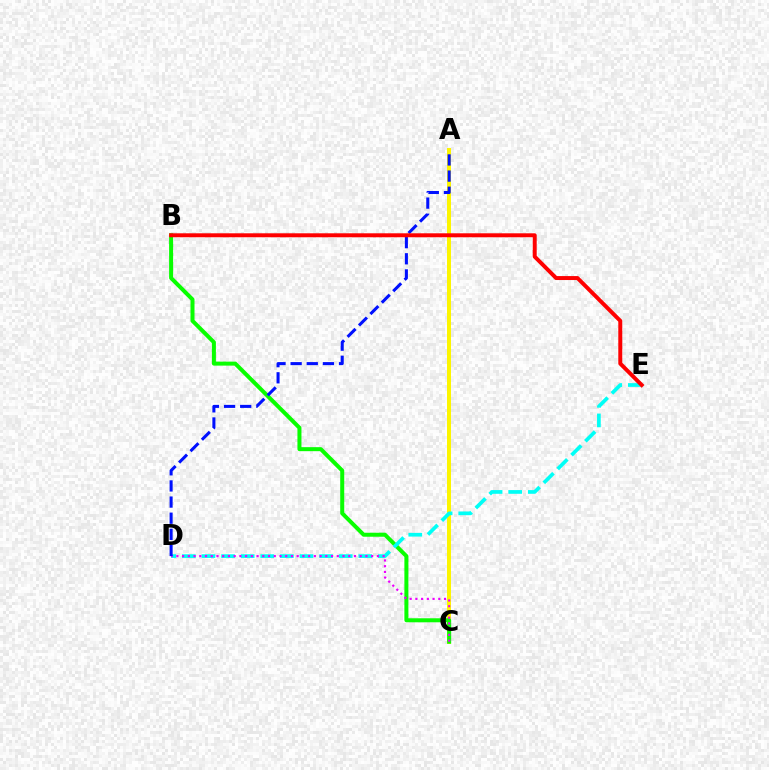{('A', 'C'): [{'color': '#fcf500', 'line_style': 'solid', 'thickness': 2.88}], ('B', 'C'): [{'color': '#08ff00', 'line_style': 'solid', 'thickness': 2.89}], ('D', 'E'): [{'color': '#00fff6', 'line_style': 'dashed', 'thickness': 2.66}], ('C', 'D'): [{'color': '#ee00ff', 'line_style': 'dotted', 'thickness': 1.56}], ('A', 'D'): [{'color': '#0010ff', 'line_style': 'dashed', 'thickness': 2.19}], ('B', 'E'): [{'color': '#ff0000', 'line_style': 'solid', 'thickness': 2.85}]}